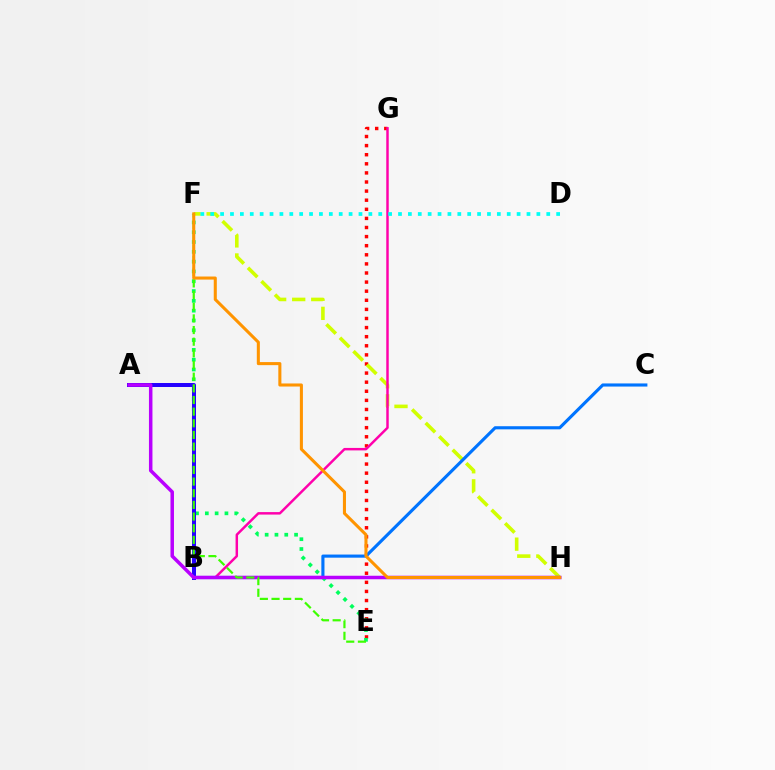{('E', 'G'): [{'color': '#ff0000', 'line_style': 'dotted', 'thickness': 2.47}], ('E', 'F'): [{'color': '#00ff5c', 'line_style': 'dotted', 'thickness': 2.66}, {'color': '#3dff00', 'line_style': 'dashed', 'thickness': 1.58}], ('F', 'H'): [{'color': '#d1ff00', 'line_style': 'dashed', 'thickness': 2.59}, {'color': '#ff9400', 'line_style': 'solid', 'thickness': 2.2}], ('A', 'B'): [{'color': '#2500ff', 'line_style': 'solid', 'thickness': 2.87}], ('B', 'G'): [{'color': '#ff00ac', 'line_style': 'solid', 'thickness': 1.78}], ('B', 'C'): [{'color': '#0074ff', 'line_style': 'solid', 'thickness': 2.25}], ('D', 'F'): [{'color': '#00fff6', 'line_style': 'dotted', 'thickness': 2.69}], ('A', 'H'): [{'color': '#b900ff', 'line_style': 'solid', 'thickness': 2.52}]}